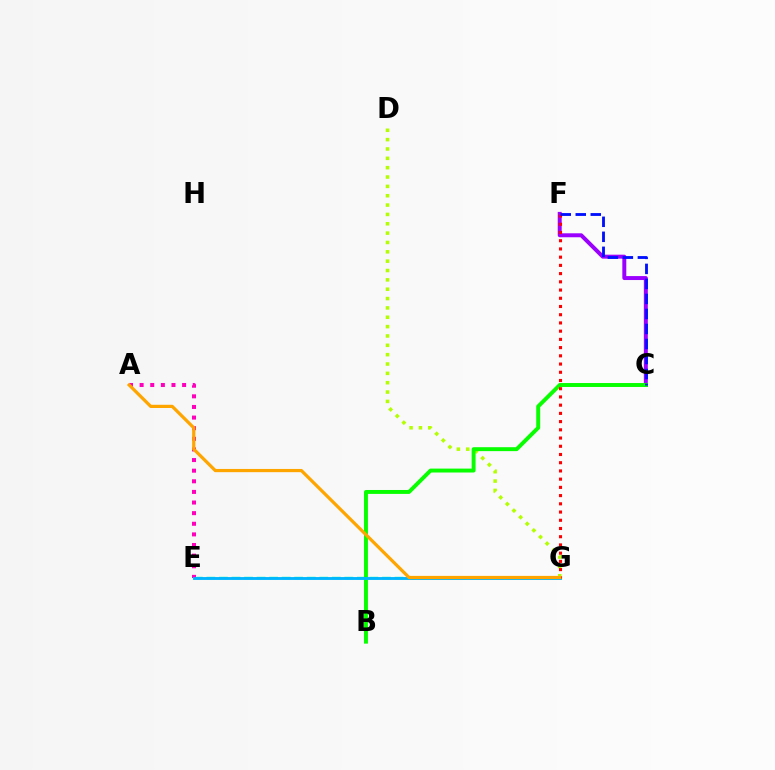{('E', 'G'): [{'color': '#00ff9d', 'line_style': 'dashed', 'thickness': 1.7}, {'color': '#00b5ff', 'line_style': 'solid', 'thickness': 2.06}], ('D', 'G'): [{'color': '#b3ff00', 'line_style': 'dotted', 'thickness': 2.54}], ('C', 'F'): [{'color': '#9b00ff', 'line_style': 'solid', 'thickness': 2.86}, {'color': '#0010ff', 'line_style': 'dashed', 'thickness': 2.04}], ('A', 'E'): [{'color': '#ff00bd', 'line_style': 'dotted', 'thickness': 2.89}], ('B', 'C'): [{'color': '#08ff00', 'line_style': 'solid', 'thickness': 2.82}], ('F', 'G'): [{'color': '#ff0000', 'line_style': 'dotted', 'thickness': 2.23}], ('A', 'G'): [{'color': '#ffa500', 'line_style': 'solid', 'thickness': 2.31}]}